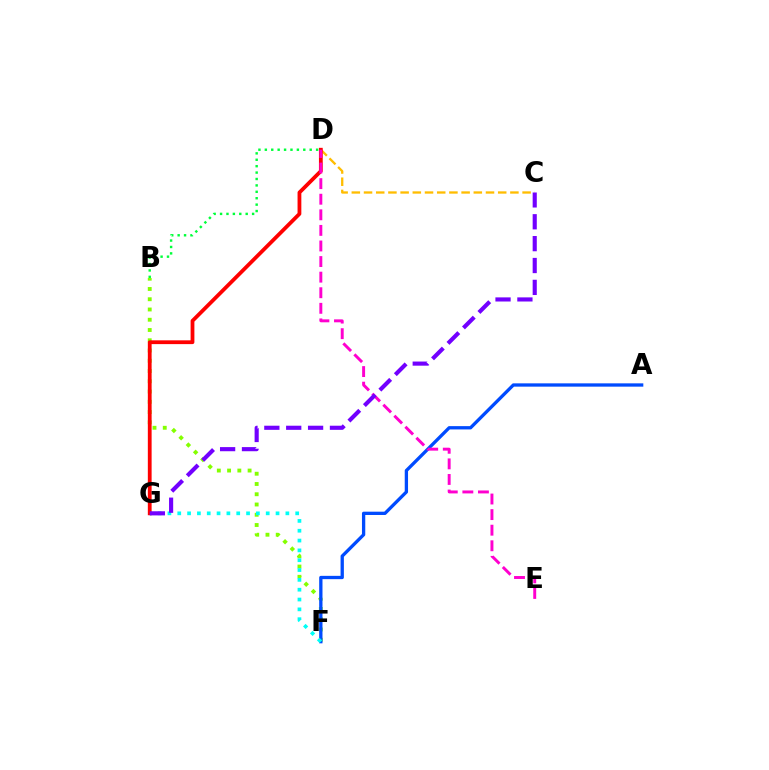{('B', 'F'): [{'color': '#84ff00', 'line_style': 'dotted', 'thickness': 2.79}], ('A', 'F'): [{'color': '#004bff', 'line_style': 'solid', 'thickness': 2.38}], ('C', 'D'): [{'color': '#ffbd00', 'line_style': 'dashed', 'thickness': 1.66}], ('F', 'G'): [{'color': '#00fff6', 'line_style': 'dotted', 'thickness': 2.67}], ('D', 'G'): [{'color': '#ff0000', 'line_style': 'solid', 'thickness': 2.73}], ('D', 'E'): [{'color': '#ff00cf', 'line_style': 'dashed', 'thickness': 2.12}], ('C', 'G'): [{'color': '#7200ff', 'line_style': 'dashed', 'thickness': 2.97}], ('B', 'D'): [{'color': '#00ff39', 'line_style': 'dotted', 'thickness': 1.74}]}